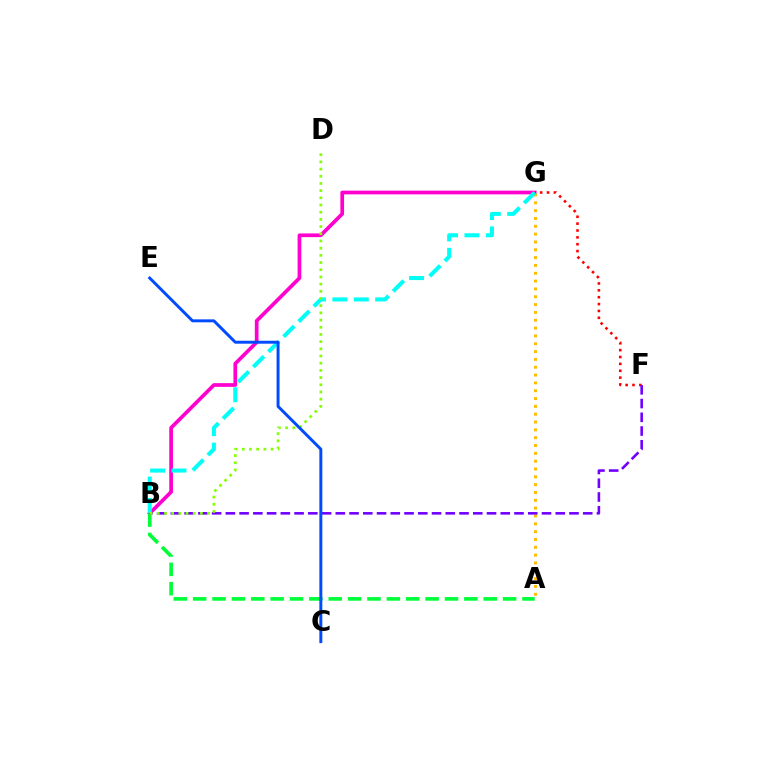{('B', 'G'): [{'color': '#ff00cf', 'line_style': 'solid', 'thickness': 2.67}, {'color': '#00fff6', 'line_style': 'dashed', 'thickness': 2.91}], ('A', 'G'): [{'color': '#ffbd00', 'line_style': 'dotted', 'thickness': 2.13}], ('F', 'G'): [{'color': '#ff0000', 'line_style': 'dotted', 'thickness': 1.87}], ('A', 'B'): [{'color': '#00ff39', 'line_style': 'dashed', 'thickness': 2.63}], ('B', 'F'): [{'color': '#7200ff', 'line_style': 'dashed', 'thickness': 1.87}], ('B', 'D'): [{'color': '#84ff00', 'line_style': 'dotted', 'thickness': 1.95}], ('C', 'E'): [{'color': '#004bff', 'line_style': 'solid', 'thickness': 2.12}]}